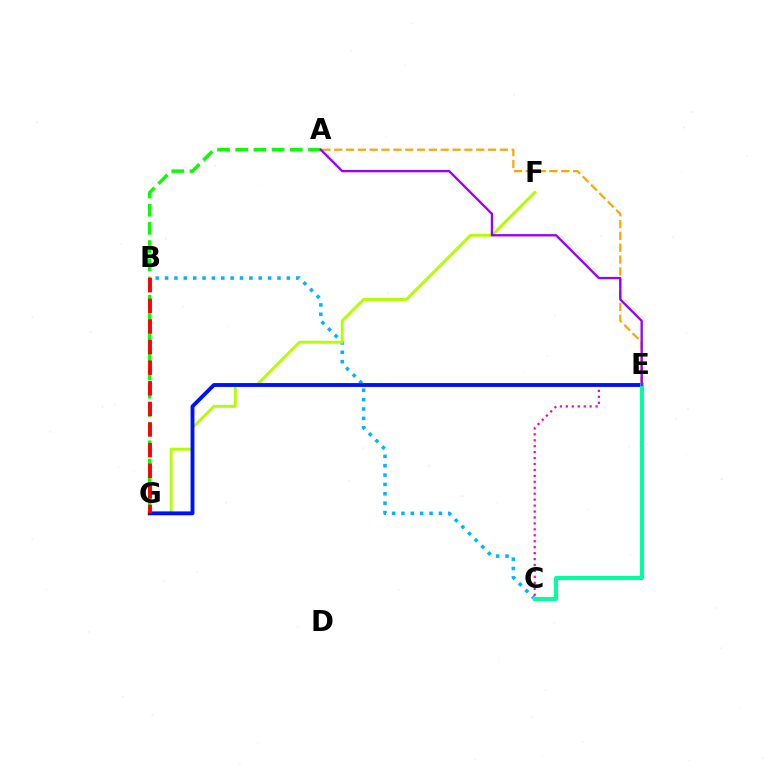{('B', 'C'): [{'color': '#00b5ff', 'line_style': 'dotted', 'thickness': 2.55}], ('F', 'G'): [{'color': '#b3ff00', 'line_style': 'solid', 'thickness': 2.13}], ('A', 'E'): [{'color': '#ffa500', 'line_style': 'dashed', 'thickness': 1.61}, {'color': '#9b00ff', 'line_style': 'solid', 'thickness': 1.69}], ('A', 'G'): [{'color': '#08ff00', 'line_style': 'dashed', 'thickness': 2.47}], ('C', 'E'): [{'color': '#ff00bd', 'line_style': 'dotted', 'thickness': 1.61}, {'color': '#00ff9d', 'line_style': 'solid', 'thickness': 2.9}], ('E', 'G'): [{'color': '#0010ff', 'line_style': 'solid', 'thickness': 2.78}], ('B', 'G'): [{'color': '#ff0000', 'line_style': 'dashed', 'thickness': 2.8}]}